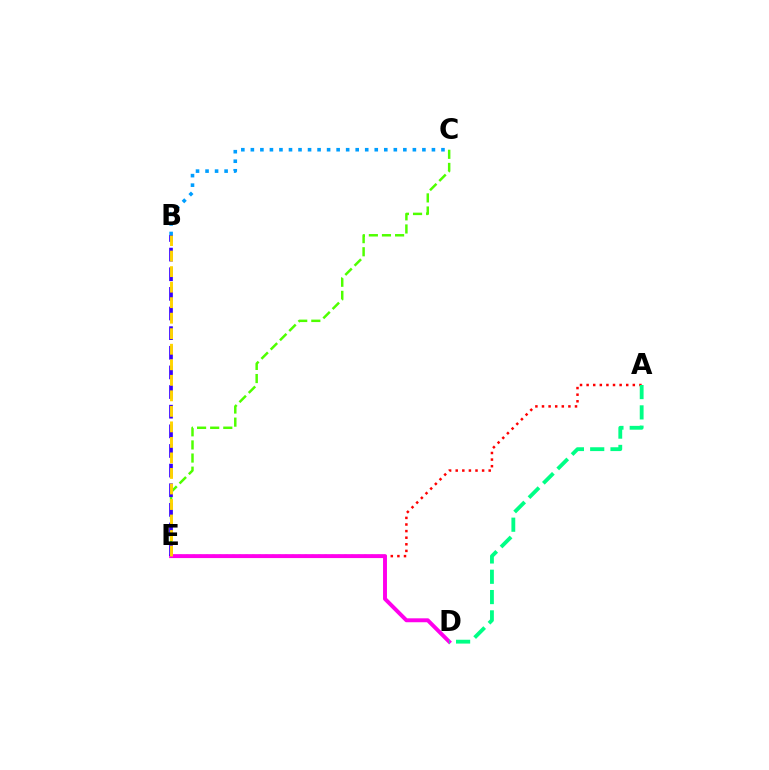{('A', 'E'): [{'color': '#ff0000', 'line_style': 'dotted', 'thickness': 1.79}], ('C', 'E'): [{'color': '#4fff00', 'line_style': 'dashed', 'thickness': 1.78}], ('D', 'E'): [{'color': '#ff00ed', 'line_style': 'solid', 'thickness': 2.83}], ('B', 'E'): [{'color': '#3700ff', 'line_style': 'dashed', 'thickness': 2.67}, {'color': '#ffd500', 'line_style': 'dashed', 'thickness': 2.11}], ('B', 'C'): [{'color': '#009eff', 'line_style': 'dotted', 'thickness': 2.59}], ('A', 'D'): [{'color': '#00ff86', 'line_style': 'dashed', 'thickness': 2.76}]}